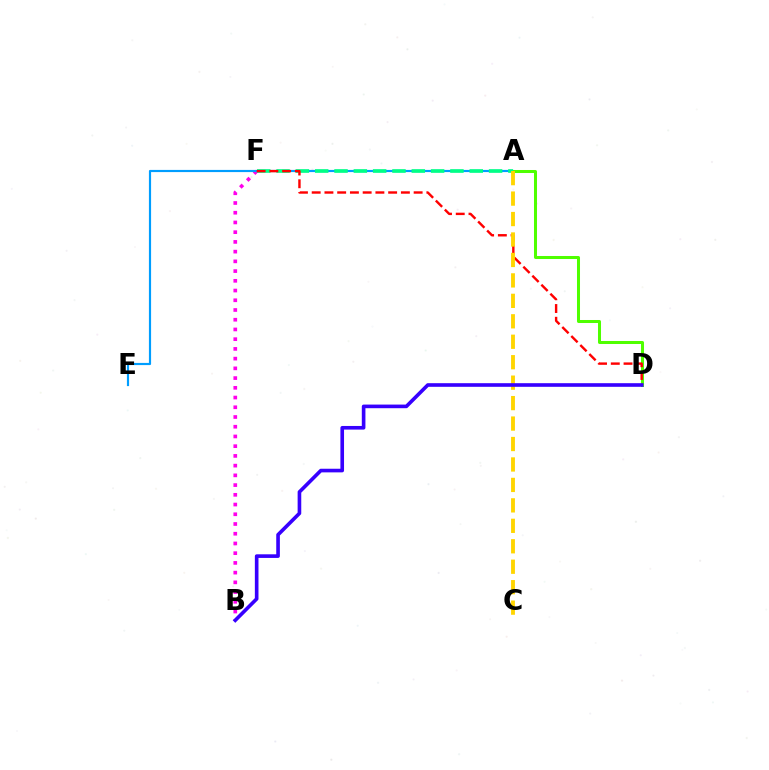{('B', 'F'): [{'color': '#ff00ed', 'line_style': 'dotted', 'thickness': 2.64}], ('A', 'E'): [{'color': '#009eff', 'line_style': 'solid', 'thickness': 1.57}], ('A', 'D'): [{'color': '#4fff00', 'line_style': 'solid', 'thickness': 2.17}], ('A', 'F'): [{'color': '#00ff86', 'line_style': 'dashed', 'thickness': 2.62}], ('D', 'F'): [{'color': '#ff0000', 'line_style': 'dashed', 'thickness': 1.73}], ('A', 'C'): [{'color': '#ffd500', 'line_style': 'dashed', 'thickness': 2.78}], ('B', 'D'): [{'color': '#3700ff', 'line_style': 'solid', 'thickness': 2.61}]}